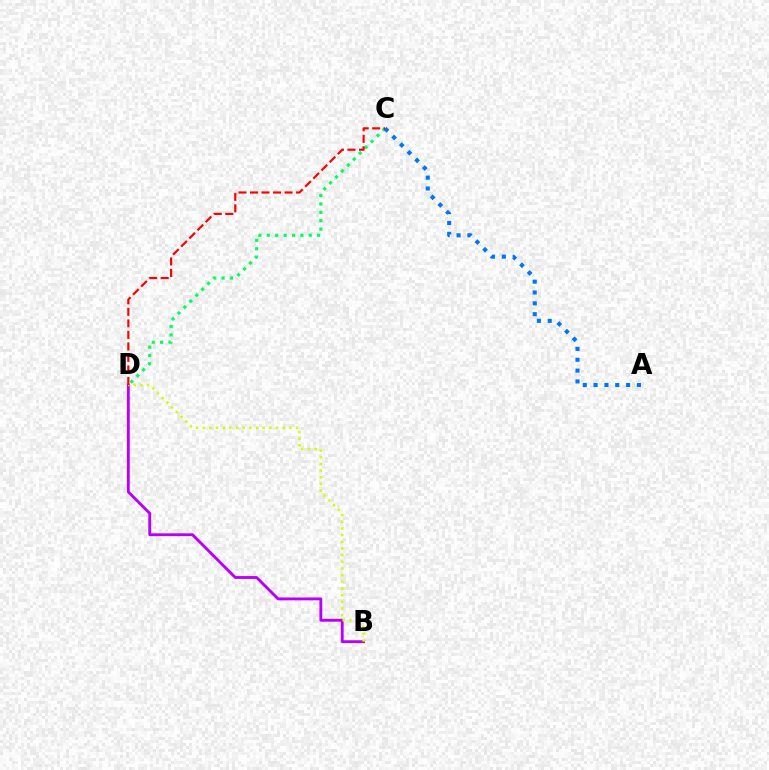{('C', 'D'): [{'color': '#00ff5c', 'line_style': 'dotted', 'thickness': 2.28}, {'color': '#ff0000', 'line_style': 'dashed', 'thickness': 1.57}], ('A', 'C'): [{'color': '#0074ff', 'line_style': 'dotted', 'thickness': 2.94}], ('B', 'D'): [{'color': '#b900ff', 'line_style': 'solid', 'thickness': 2.06}, {'color': '#d1ff00', 'line_style': 'dotted', 'thickness': 1.81}]}